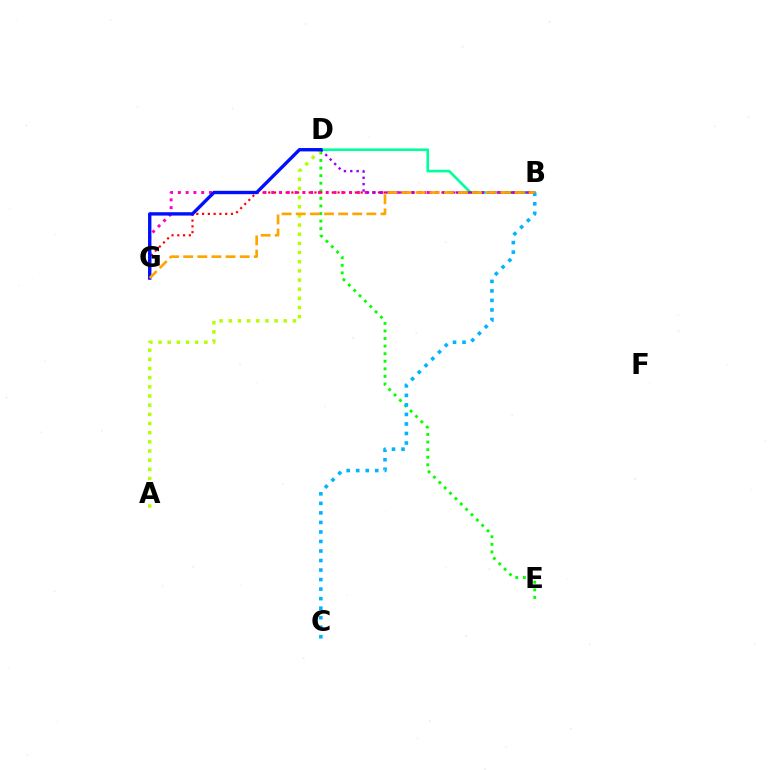{('D', 'E'): [{'color': '#08ff00', 'line_style': 'dotted', 'thickness': 2.06}], ('B', 'D'): [{'color': '#00ff9d', 'line_style': 'solid', 'thickness': 1.91}, {'color': '#9b00ff', 'line_style': 'dotted', 'thickness': 1.72}], ('A', 'D'): [{'color': '#b3ff00', 'line_style': 'dotted', 'thickness': 2.49}], ('B', 'C'): [{'color': '#00b5ff', 'line_style': 'dotted', 'thickness': 2.59}], ('B', 'G'): [{'color': '#ff0000', 'line_style': 'dotted', 'thickness': 1.57}, {'color': '#ff00bd', 'line_style': 'dotted', 'thickness': 2.11}, {'color': '#ffa500', 'line_style': 'dashed', 'thickness': 1.92}], ('D', 'G'): [{'color': '#0010ff', 'line_style': 'solid', 'thickness': 2.43}]}